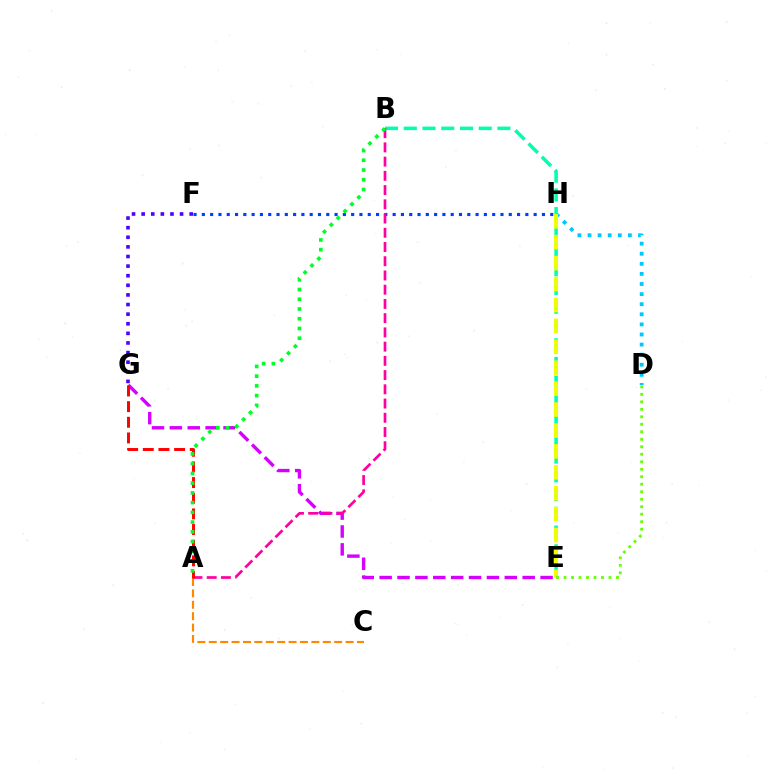{('F', 'H'): [{'color': '#003fff', 'line_style': 'dotted', 'thickness': 2.25}], ('D', 'H'): [{'color': '#00c7ff', 'line_style': 'dotted', 'thickness': 2.74}], ('E', 'G'): [{'color': '#d600ff', 'line_style': 'dashed', 'thickness': 2.43}], ('B', 'E'): [{'color': '#00ffaf', 'line_style': 'dashed', 'thickness': 2.54}], ('E', 'H'): [{'color': '#eeff00', 'line_style': 'dashed', 'thickness': 2.84}], ('A', 'B'): [{'color': '#ff00a0', 'line_style': 'dashed', 'thickness': 1.93}, {'color': '#00ff27', 'line_style': 'dotted', 'thickness': 2.65}], ('D', 'E'): [{'color': '#66ff00', 'line_style': 'dotted', 'thickness': 2.04}], ('F', 'G'): [{'color': '#4f00ff', 'line_style': 'dotted', 'thickness': 2.61}], ('A', 'C'): [{'color': '#ff8800', 'line_style': 'dashed', 'thickness': 1.55}], ('A', 'G'): [{'color': '#ff0000', 'line_style': 'dashed', 'thickness': 2.13}]}